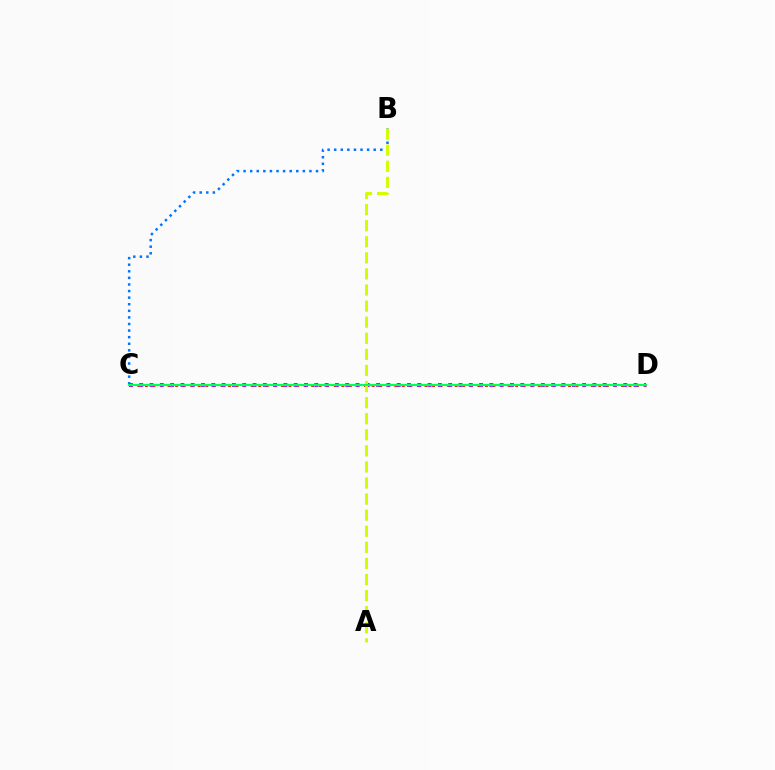{('C', 'D'): [{'color': '#ff0000', 'line_style': 'dotted', 'thickness': 2.05}, {'color': '#b900ff', 'line_style': 'dotted', 'thickness': 2.8}, {'color': '#00ff5c', 'line_style': 'solid', 'thickness': 1.57}], ('B', 'C'): [{'color': '#0074ff', 'line_style': 'dotted', 'thickness': 1.79}], ('A', 'B'): [{'color': '#d1ff00', 'line_style': 'dashed', 'thickness': 2.18}]}